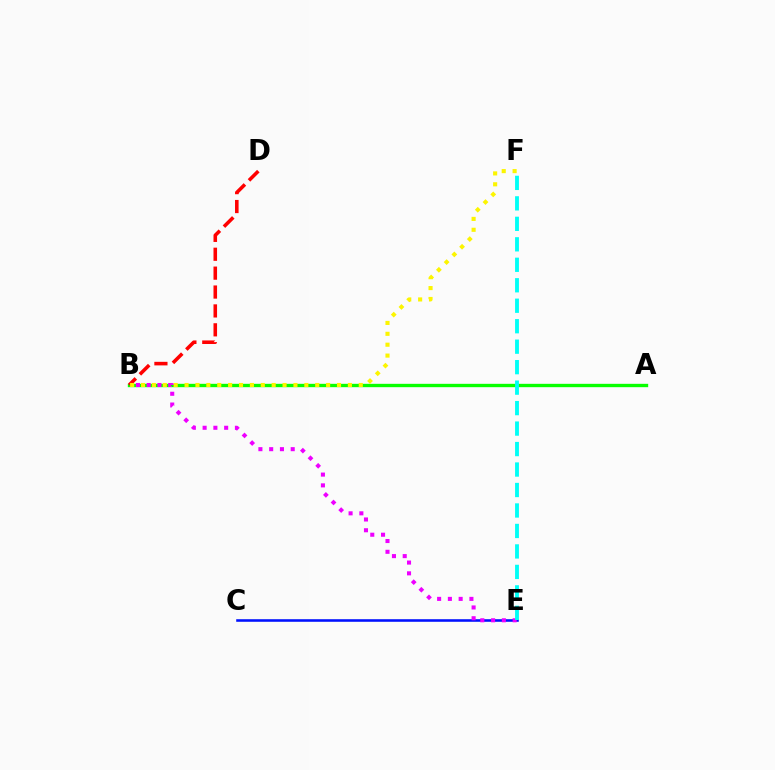{('A', 'B'): [{'color': '#08ff00', 'line_style': 'solid', 'thickness': 2.42}], ('C', 'E'): [{'color': '#0010ff', 'line_style': 'solid', 'thickness': 1.85}], ('B', 'E'): [{'color': '#ee00ff', 'line_style': 'dotted', 'thickness': 2.93}], ('B', 'D'): [{'color': '#ff0000', 'line_style': 'dashed', 'thickness': 2.57}], ('E', 'F'): [{'color': '#00fff6', 'line_style': 'dashed', 'thickness': 2.78}], ('B', 'F'): [{'color': '#fcf500', 'line_style': 'dotted', 'thickness': 2.96}]}